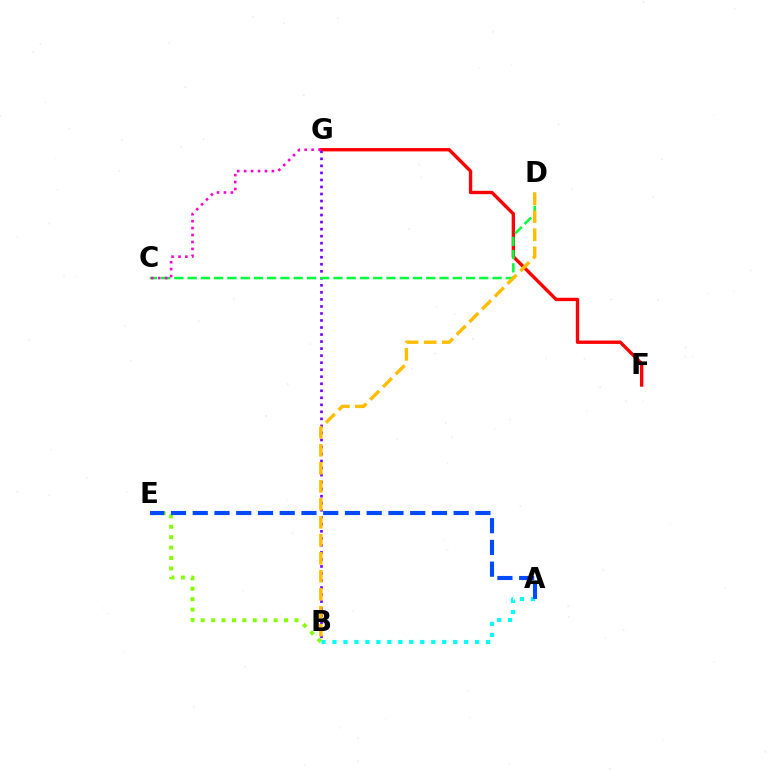{('B', 'E'): [{'color': '#84ff00', 'line_style': 'dotted', 'thickness': 2.83}], ('F', 'G'): [{'color': '#ff0000', 'line_style': 'solid', 'thickness': 2.42}], ('B', 'G'): [{'color': '#7200ff', 'line_style': 'dotted', 'thickness': 1.91}], ('C', 'D'): [{'color': '#00ff39', 'line_style': 'dashed', 'thickness': 1.8}], ('C', 'G'): [{'color': '#ff00cf', 'line_style': 'dotted', 'thickness': 1.88}], ('A', 'B'): [{'color': '#00fff6', 'line_style': 'dotted', 'thickness': 2.98}], ('B', 'D'): [{'color': '#ffbd00', 'line_style': 'dashed', 'thickness': 2.44}], ('A', 'E'): [{'color': '#004bff', 'line_style': 'dashed', 'thickness': 2.95}]}